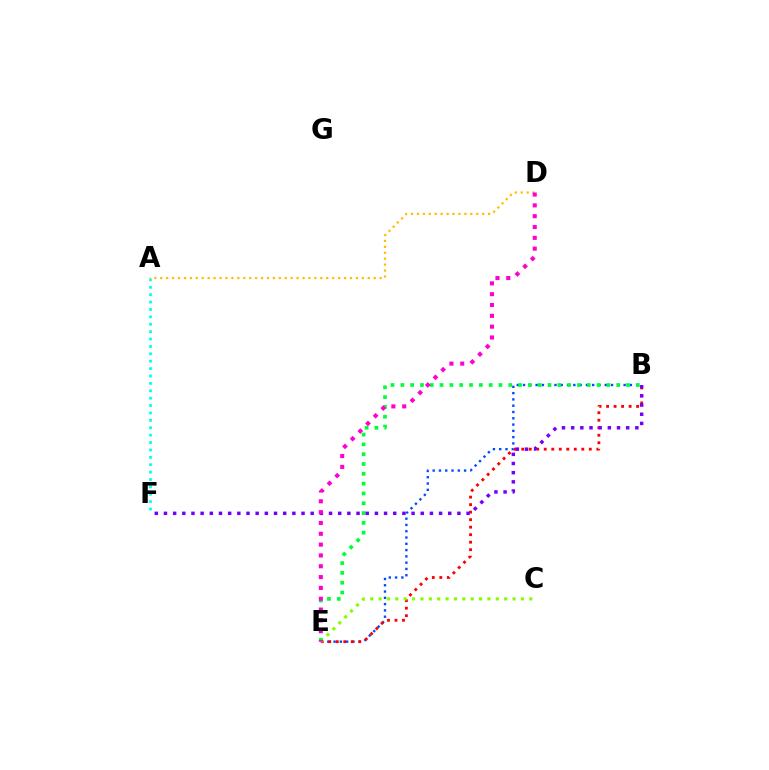{('B', 'E'): [{'color': '#004bff', 'line_style': 'dotted', 'thickness': 1.71}, {'color': '#ff0000', 'line_style': 'dotted', 'thickness': 2.04}, {'color': '#00ff39', 'line_style': 'dotted', 'thickness': 2.67}], ('C', 'E'): [{'color': '#84ff00', 'line_style': 'dotted', 'thickness': 2.28}], ('A', 'F'): [{'color': '#00fff6', 'line_style': 'dotted', 'thickness': 2.01}], ('B', 'F'): [{'color': '#7200ff', 'line_style': 'dotted', 'thickness': 2.49}], ('A', 'D'): [{'color': '#ffbd00', 'line_style': 'dotted', 'thickness': 1.61}], ('D', 'E'): [{'color': '#ff00cf', 'line_style': 'dotted', 'thickness': 2.94}]}